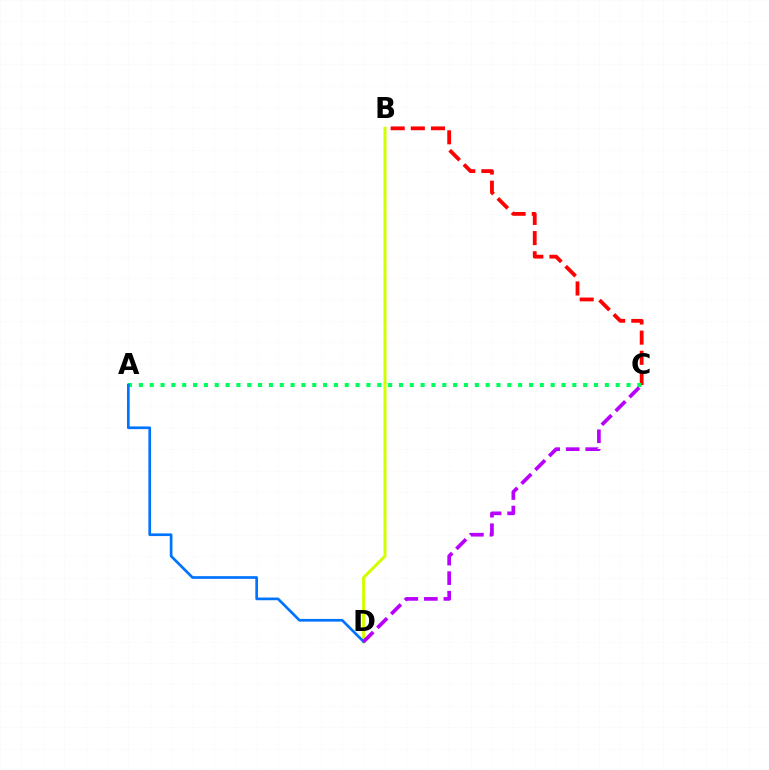{('B', 'C'): [{'color': '#ff0000', 'line_style': 'dashed', 'thickness': 2.74}], ('A', 'C'): [{'color': '#00ff5c', 'line_style': 'dotted', 'thickness': 2.94}], ('B', 'D'): [{'color': '#d1ff00', 'line_style': 'solid', 'thickness': 2.17}], ('A', 'D'): [{'color': '#0074ff', 'line_style': 'solid', 'thickness': 1.94}], ('C', 'D'): [{'color': '#b900ff', 'line_style': 'dashed', 'thickness': 2.65}]}